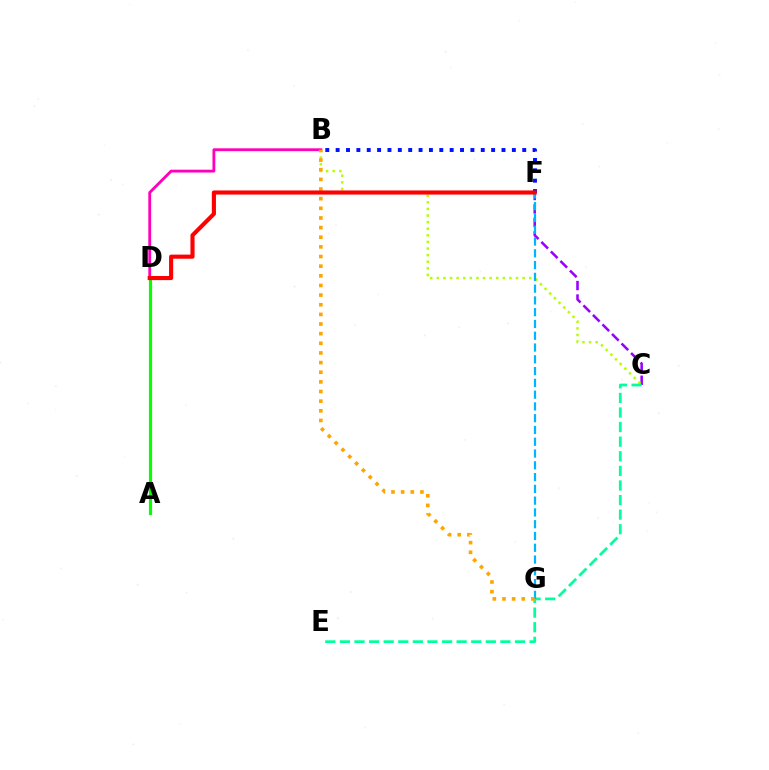{('B', 'F'): [{'color': '#0010ff', 'line_style': 'dotted', 'thickness': 2.82}], ('A', 'D'): [{'color': '#08ff00', 'line_style': 'solid', 'thickness': 2.27}], ('C', 'F'): [{'color': '#9b00ff', 'line_style': 'dashed', 'thickness': 1.83}], ('B', 'C'): [{'color': '#b3ff00', 'line_style': 'dotted', 'thickness': 1.79}], ('C', 'E'): [{'color': '#00ff9d', 'line_style': 'dashed', 'thickness': 1.98}], ('F', 'G'): [{'color': '#00b5ff', 'line_style': 'dashed', 'thickness': 1.6}], ('B', 'D'): [{'color': '#ff00bd', 'line_style': 'solid', 'thickness': 2.04}], ('B', 'G'): [{'color': '#ffa500', 'line_style': 'dotted', 'thickness': 2.62}], ('D', 'F'): [{'color': '#ff0000', 'line_style': 'solid', 'thickness': 2.96}]}